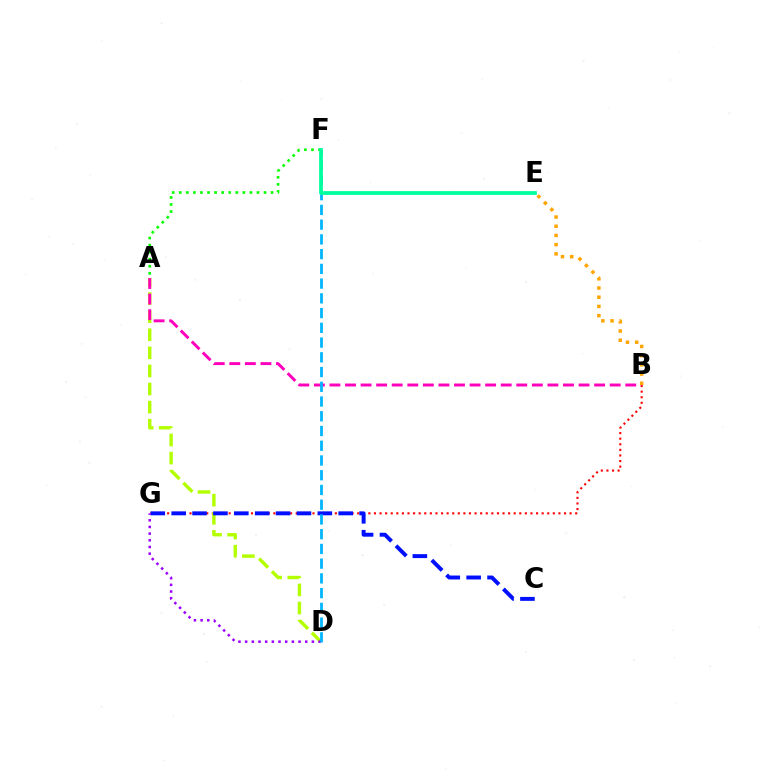{('B', 'G'): [{'color': '#ff0000', 'line_style': 'dotted', 'thickness': 1.52}], ('A', 'D'): [{'color': '#b3ff00', 'line_style': 'dashed', 'thickness': 2.46}], ('A', 'B'): [{'color': '#ff00bd', 'line_style': 'dashed', 'thickness': 2.12}], ('A', 'F'): [{'color': '#08ff00', 'line_style': 'dotted', 'thickness': 1.92}], ('C', 'G'): [{'color': '#0010ff', 'line_style': 'dashed', 'thickness': 2.84}], ('B', 'E'): [{'color': '#ffa500', 'line_style': 'dotted', 'thickness': 2.5}], ('D', 'G'): [{'color': '#9b00ff', 'line_style': 'dotted', 'thickness': 1.81}], ('D', 'F'): [{'color': '#00b5ff', 'line_style': 'dashed', 'thickness': 2.0}], ('E', 'F'): [{'color': '#00ff9d', 'line_style': 'solid', 'thickness': 2.71}]}